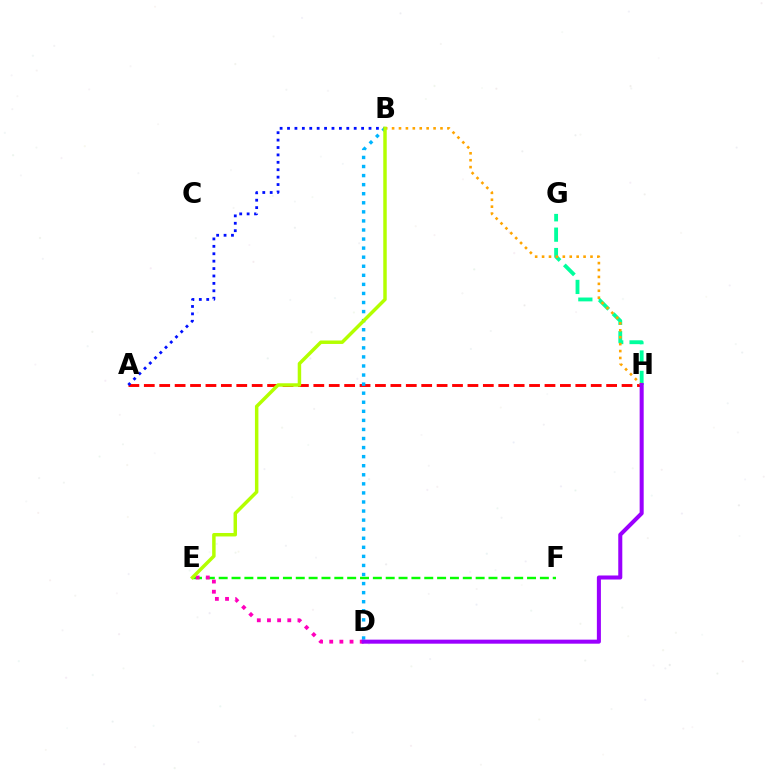{('E', 'F'): [{'color': '#08ff00', 'line_style': 'dashed', 'thickness': 1.75}], ('A', 'H'): [{'color': '#ff0000', 'line_style': 'dashed', 'thickness': 2.09}], ('D', 'E'): [{'color': '#ff00bd', 'line_style': 'dotted', 'thickness': 2.76}], ('B', 'D'): [{'color': '#00b5ff', 'line_style': 'dotted', 'thickness': 2.46}], ('A', 'B'): [{'color': '#0010ff', 'line_style': 'dotted', 'thickness': 2.01}], ('G', 'H'): [{'color': '#00ff9d', 'line_style': 'dashed', 'thickness': 2.77}], ('B', 'H'): [{'color': '#ffa500', 'line_style': 'dotted', 'thickness': 1.88}], ('D', 'H'): [{'color': '#9b00ff', 'line_style': 'solid', 'thickness': 2.91}], ('B', 'E'): [{'color': '#b3ff00', 'line_style': 'solid', 'thickness': 2.5}]}